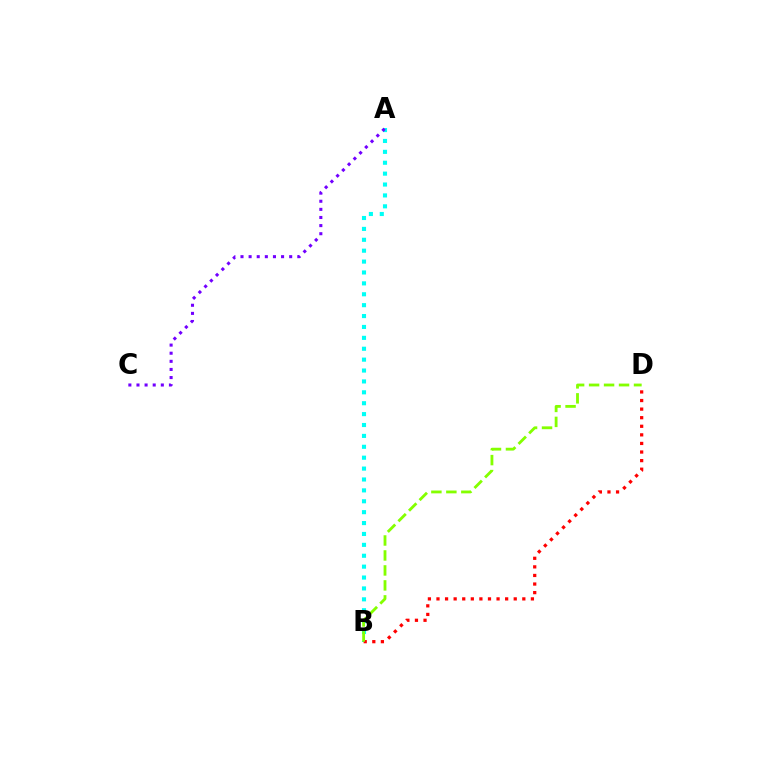{('A', 'B'): [{'color': '#00fff6', 'line_style': 'dotted', 'thickness': 2.96}], ('A', 'C'): [{'color': '#7200ff', 'line_style': 'dotted', 'thickness': 2.2}], ('B', 'D'): [{'color': '#ff0000', 'line_style': 'dotted', 'thickness': 2.33}, {'color': '#84ff00', 'line_style': 'dashed', 'thickness': 2.03}]}